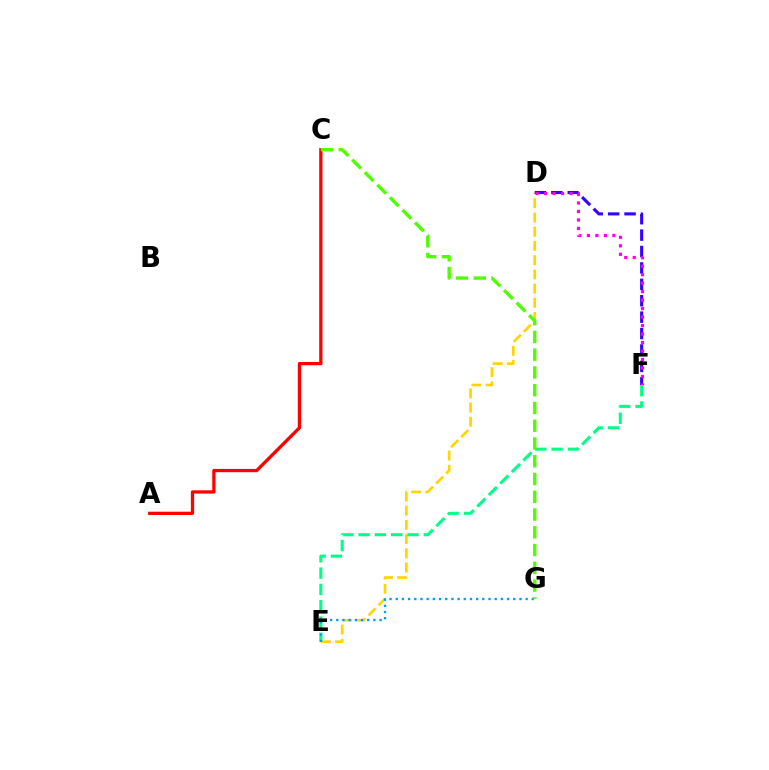{('D', 'E'): [{'color': '#ffd500', 'line_style': 'dashed', 'thickness': 1.93}], ('D', 'F'): [{'color': '#3700ff', 'line_style': 'dashed', 'thickness': 2.23}, {'color': '#ff00ed', 'line_style': 'dotted', 'thickness': 2.3}], ('E', 'F'): [{'color': '#00ff86', 'line_style': 'dashed', 'thickness': 2.22}], ('E', 'G'): [{'color': '#009eff', 'line_style': 'dotted', 'thickness': 1.68}], ('A', 'C'): [{'color': '#ff0000', 'line_style': 'solid', 'thickness': 2.35}], ('C', 'G'): [{'color': '#4fff00', 'line_style': 'dashed', 'thickness': 2.41}]}